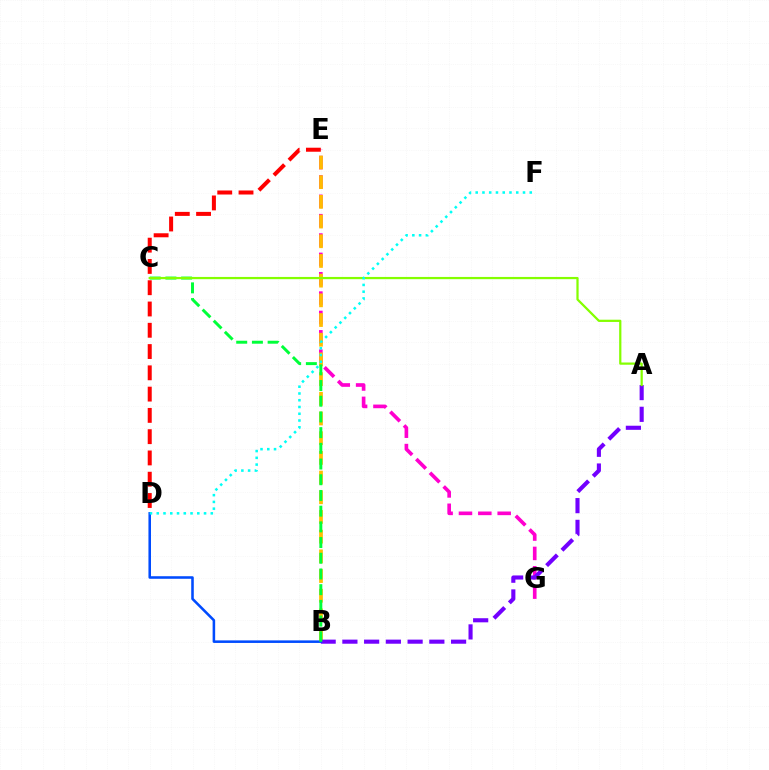{('E', 'G'): [{'color': '#ff00cf', 'line_style': 'dashed', 'thickness': 2.63}], ('B', 'E'): [{'color': '#ffbd00', 'line_style': 'dashed', 'thickness': 2.68}], ('A', 'B'): [{'color': '#7200ff', 'line_style': 'dashed', 'thickness': 2.95}], ('B', 'D'): [{'color': '#004bff', 'line_style': 'solid', 'thickness': 1.84}], ('B', 'C'): [{'color': '#00ff39', 'line_style': 'dashed', 'thickness': 2.13}], ('A', 'C'): [{'color': '#84ff00', 'line_style': 'solid', 'thickness': 1.61}], ('D', 'F'): [{'color': '#00fff6', 'line_style': 'dotted', 'thickness': 1.84}], ('D', 'E'): [{'color': '#ff0000', 'line_style': 'dashed', 'thickness': 2.89}]}